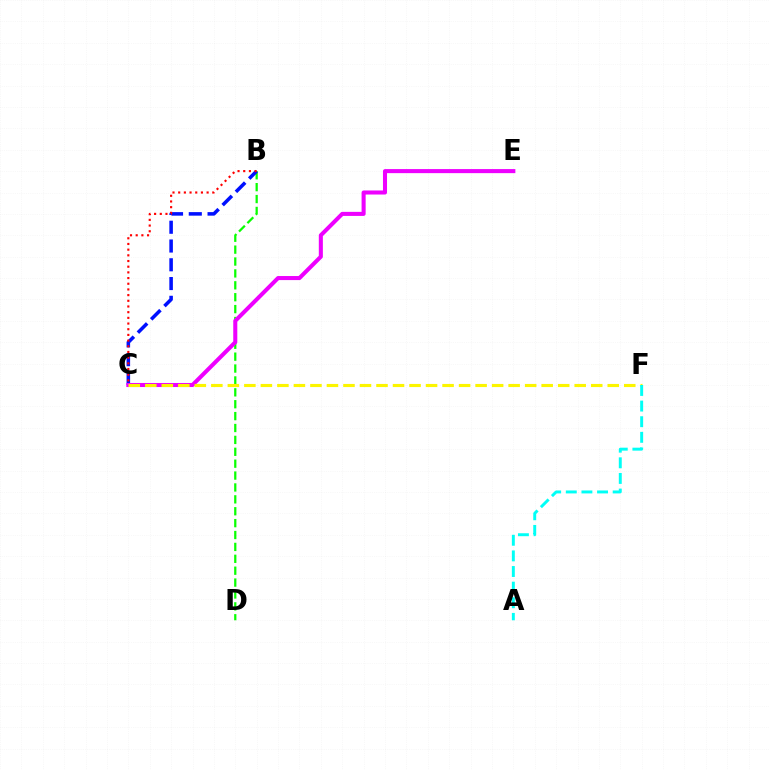{('B', 'D'): [{'color': '#08ff00', 'line_style': 'dashed', 'thickness': 1.62}], ('B', 'C'): [{'color': '#0010ff', 'line_style': 'dashed', 'thickness': 2.55}, {'color': '#ff0000', 'line_style': 'dotted', 'thickness': 1.54}], ('C', 'E'): [{'color': '#ee00ff', 'line_style': 'solid', 'thickness': 2.92}], ('C', 'F'): [{'color': '#fcf500', 'line_style': 'dashed', 'thickness': 2.24}], ('A', 'F'): [{'color': '#00fff6', 'line_style': 'dashed', 'thickness': 2.12}]}